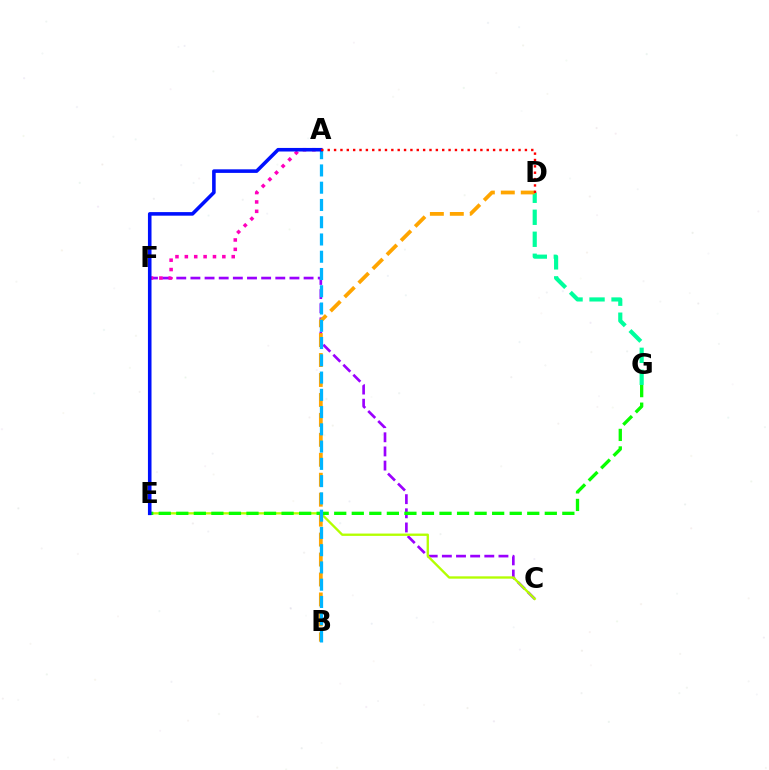{('C', 'F'): [{'color': '#9b00ff', 'line_style': 'dashed', 'thickness': 1.92}], ('C', 'E'): [{'color': '#b3ff00', 'line_style': 'solid', 'thickness': 1.68}], ('A', 'F'): [{'color': '#ff00bd', 'line_style': 'dotted', 'thickness': 2.55}], ('D', 'G'): [{'color': '#00ff9d', 'line_style': 'dashed', 'thickness': 2.99}], ('B', 'D'): [{'color': '#ffa500', 'line_style': 'dashed', 'thickness': 2.71}], ('E', 'G'): [{'color': '#08ff00', 'line_style': 'dashed', 'thickness': 2.38}], ('A', 'B'): [{'color': '#00b5ff', 'line_style': 'dashed', 'thickness': 2.34}], ('A', 'E'): [{'color': '#0010ff', 'line_style': 'solid', 'thickness': 2.57}], ('A', 'D'): [{'color': '#ff0000', 'line_style': 'dotted', 'thickness': 1.73}]}